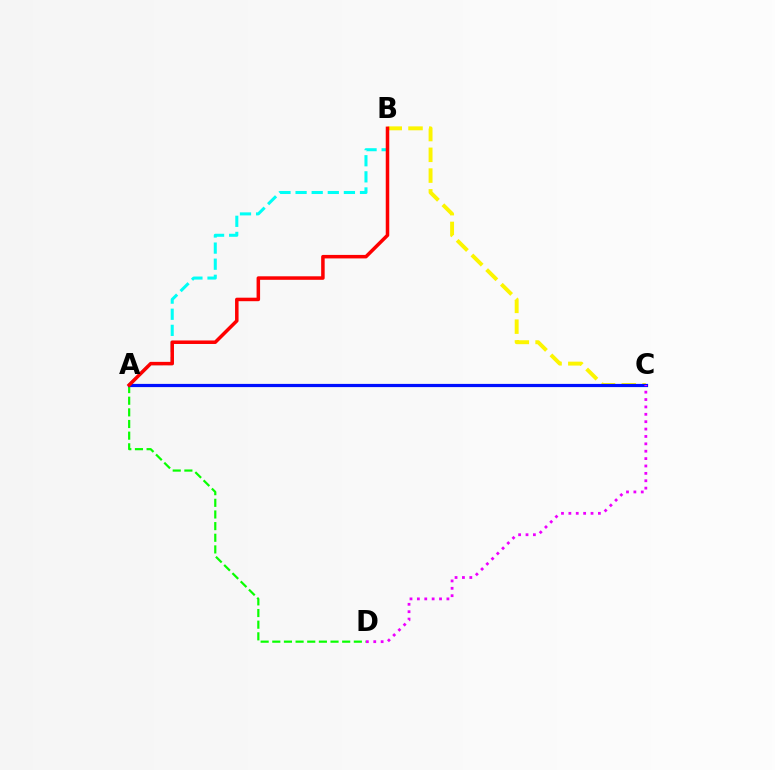{('B', 'C'): [{'color': '#fcf500', 'line_style': 'dashed', 'thickness': 2.82}], ('A', 'B'): [{'color': '#00fff6', 'line_style': 'dashed', 'thickness': 2.19}, {'color': '#ff0000', 'line_style': 'solid', 'thickness': 2.53}], ('A', 'D'): [{'color': '#08ff00', 'line_style': 'dashed', 'thickness': 1.58}], ('A', 'C'): [{'color': '#0010ff', 'line_style': 'solid', 'thickness': 2.31}], ('C', 'D'): [{'color': '#ee00ff', 'line_style': 'dotted', 'thickness': 2.01}]}